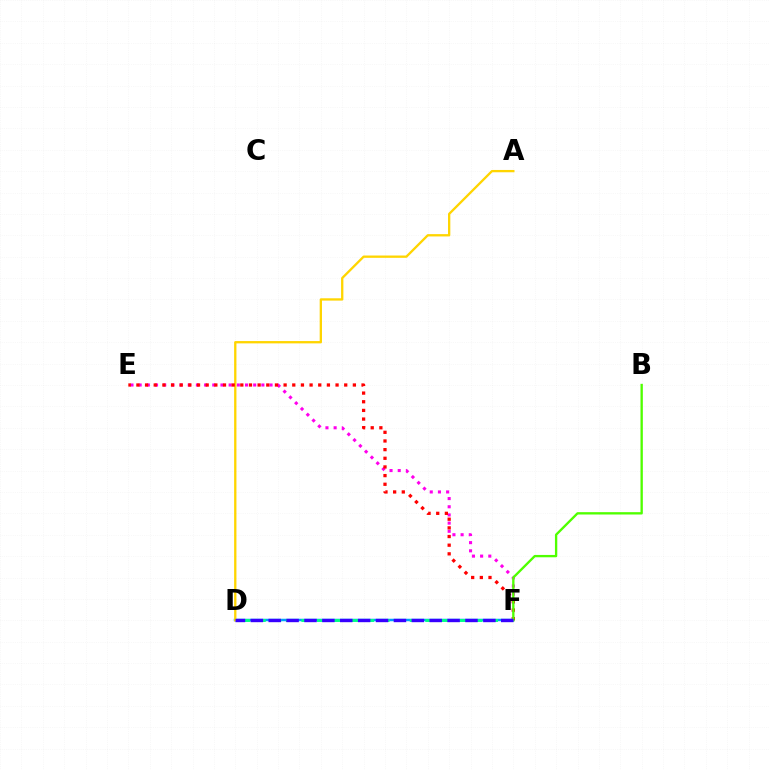{('E', 'F'): [{'color': '#ff00ed', 'line_style': 'dotted', 'thickness': 2.22}, {'color': '#ff0000', 'line_style': 'dotted', 'thickness': 2.35}], ('D', 'F'): [{'color': '#009eff', 'line_style': 'solid', 'thickness': 1.79}, {'color': '#00ff86', 'line_style': 'dashed', 'thickness': 2.1}, {'color': '#3700ff', 'line_style': 'dashed', 'thickness': 2.43}], ('A', 'D'): [{'color': '#ffd500', 'line_style': 'solid', 'thickness': 1.66}], ('B', 'F'): [{'color': '#4fff00', 'line_style': 'solid', 'thickness': 1.68}]}